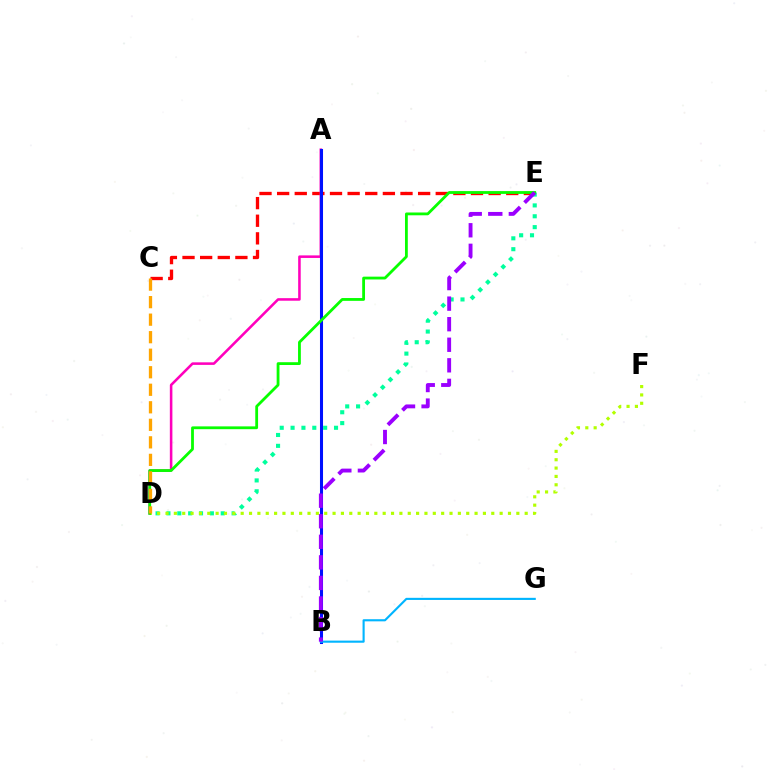{('C', 'E'): [{'color': '#ff0000', 'line_style': 'dashed', 'thickness': 2.39}], ('D', 'E'): [{'color': '#00ff9d', 'line_style': 'dotted', 'thickness': 2.95}, {'color': '#08ff00', 'line_style': 'solid', 'thickness': 2.02}], ('A', 'D'): [{'color': '#ff00bd', 'line_style': 'solid', 'thickness': 1.84}], ('D', 'F'): [{'color': '#b3ff00', 'line_style': 'dotted', 'thickness': 2.27}], ('A', 'B'): [{'color': '#0010ff', 'line_style': 'solid', 'thickness': 2.19}], ('B', 'G'): [{'color': '#00b5ff', 'line_style': 'solid', 'thickness': 1.53}], ('C', 'D'): [{'color': '#ffa500', 'line_style': 'dashed', 'thickness': 2.38}], ('B', 'E'): [{'color': '#9b00ff', 'line_style': 'dashed', 'thickness': 2.79}]}